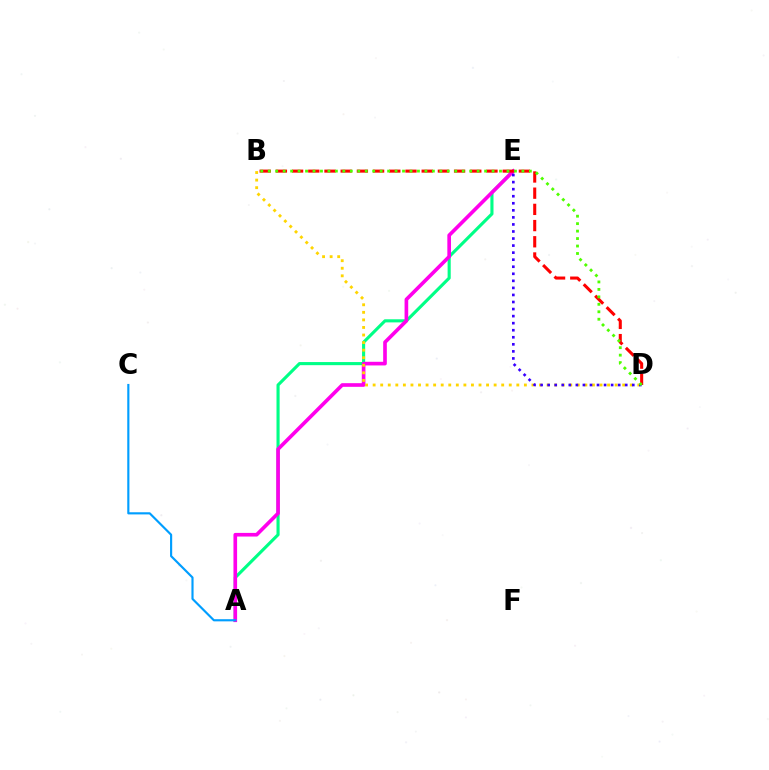{('A', 'E'): [{'color': '#00ff86', 'line_style': 'solid', 'thickness': 2.24}, {'color': '#ff00ed', 'line_style': 'solid', 'thickness': 2.63}], ('B', 'D'): [{'color': '#ff0000', 'line_style': 'dashed', 'thickness': 2.2}, {'color': '#ffd500', 'line_style': 'dotted', 'thickness': 2.05}, {'color': '#4fff00', 'line_style': 'dotted', 'thickness': 2.03}], ('D', 'E'): [{'color': '#3700ff', 'line_style': 'dotted', 'thickness': 1.92}], ('A', 'C'): [{'color': '#009eff', 'line_style': 'solid', 'thickness': 1.55}]}